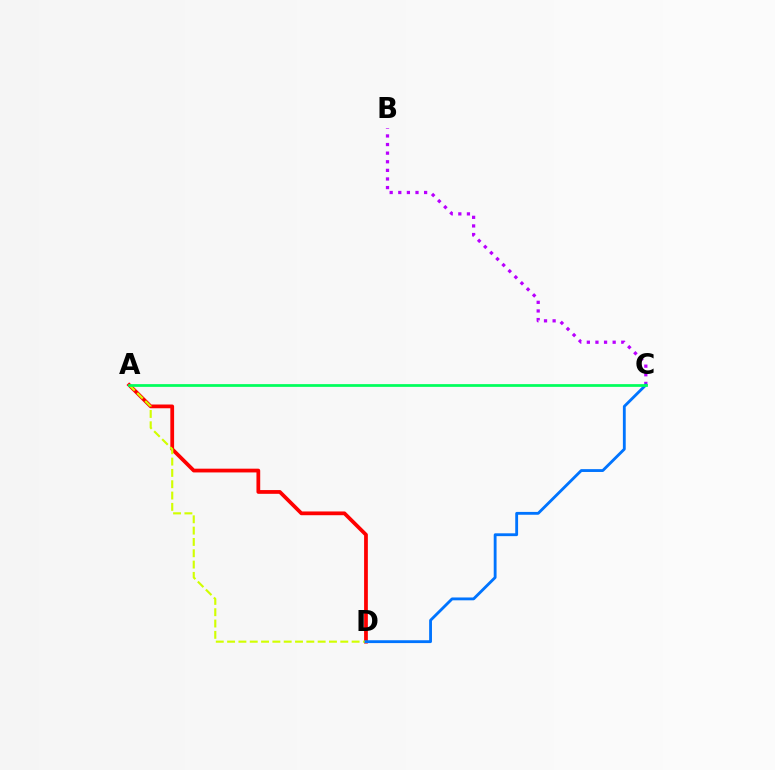{('A', 'D'): [{'color': '#ff0000', 'line_style': 'solid', 'thickness': 2.7}, {'color': '#d1ff00', 'line_style': 'dashed', 'thickness': 1.54}], ('B', 'C'): [{'color': '#b900ff', 'line_style': 'dotted', 'thickness': 2.34}], ('C', 'D'): [{'color': '#0074ff', 'line_style': 'solid', 'thickness': 2.04}], ('A', 'C'): [{'color': '#00ff5c', 'line_style': 'solid', 'thickness': 1.97}]}